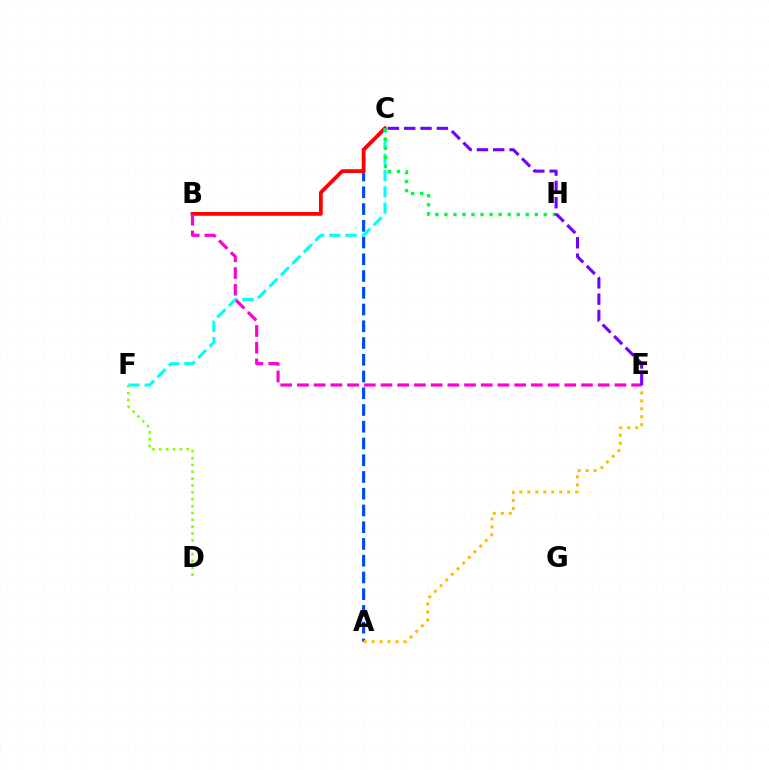{('A', 'C'): [{'color': '#004bff', 'line_style': 'dashed', 'thickness': 2.27}], ('B', 'C'): [{'color': '#ff0000', 'line_style': 'solid', 'thickness': 2.7}], ('A', 'E'): [{'color': '#ffbd00', 'line_style': 'dotted', 'thickness': 2.17}], ('C', 'F'): [{'color': '#00fff6', 'line_style': 'dashed', 'thickness': 2.2}], ('D', 'F'): [{'color': '#84ff00', 'line_style': 'dotted', 'thickness': 1.86}], ('C', 'H'): [{'color': '#00ff39', 'line_style': 'dotted', 'thickness': 2.46}], ('B', 'E'): [{'color': '#ff00cf', 'line_style': 'dashed', 'thickness': 2.27}], ('C', 'E'): [{'color': '#7200ff', 'line_style': 'dashed', 'thickness': 2.22}]}